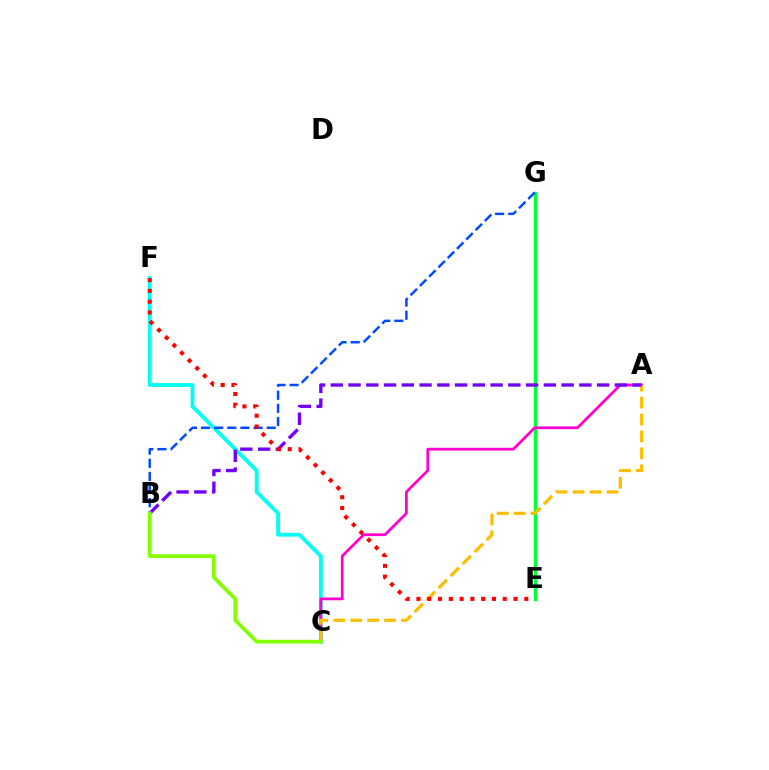{('E', 'G'): [{'color': '#00ff39', 'line_style': 'solid', 'thickness': 2.46}], ('C', 'F'): [{'color': '#00fff6', 'line_style': 'solid', 'thickness': 2.75}], ('B', 'G'): [{'color': '#004bff', 'line_style': 'dashed', 'thickness': 1.78}], ('A', 'C'): [{'color': '#ff00cf', 'line_style': 'solid', 'thickness': 1.99}, {'color': '#ffbd00', 'line_style': 'dashed', 'thickness': 2.3}], ('A', 'B'): [{'color': '#7200ff', 'line_style': 'dashed', 'thickness': 2.41}], ('B', 'C'): [{'color': '#84ff00', 'line_style': 'solid', 'thickness': 2.67}], ('E', 'F'): [{'color': '#ff0000', 'line_style': 'dotted', 'thickness': 2.93}]}